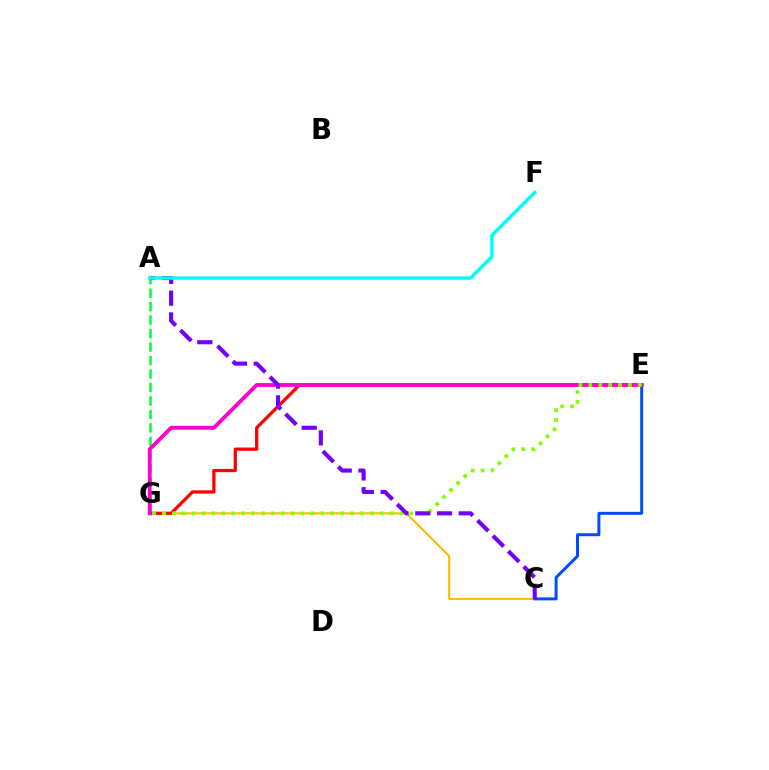{('A', 'G'): [{'color': '#00ff39', 'line_style': 'dashed', 'thickness': 1.83}], ('C', 'G'): [{'color': '#ffbd00', 'line_style': 'solid', 'thickness': 1.51}], ('C', 'E'): [{'color': '#004bff', 'line_style': 'solid', 'thickness': 2.14}], ('E', 'G'): [{'color': '#ff0000', 'line_style': 'solid', 'thickness': 2.34}, {'color': '#ff00cf', 'line_style': 'solid', 'thickness': 2.75}, {'color': '#84ff00', 'line_style': 'dotted', 'thickness': 2.69}], ('A', 'C'): [{'color': '#7200ff', 'line_style': 'dashed', 'thickness': 2.96}], ('A', 'F'): [{'color': '#00fff6', 'line_style': 'solid', 'thickness': 2.47}]}